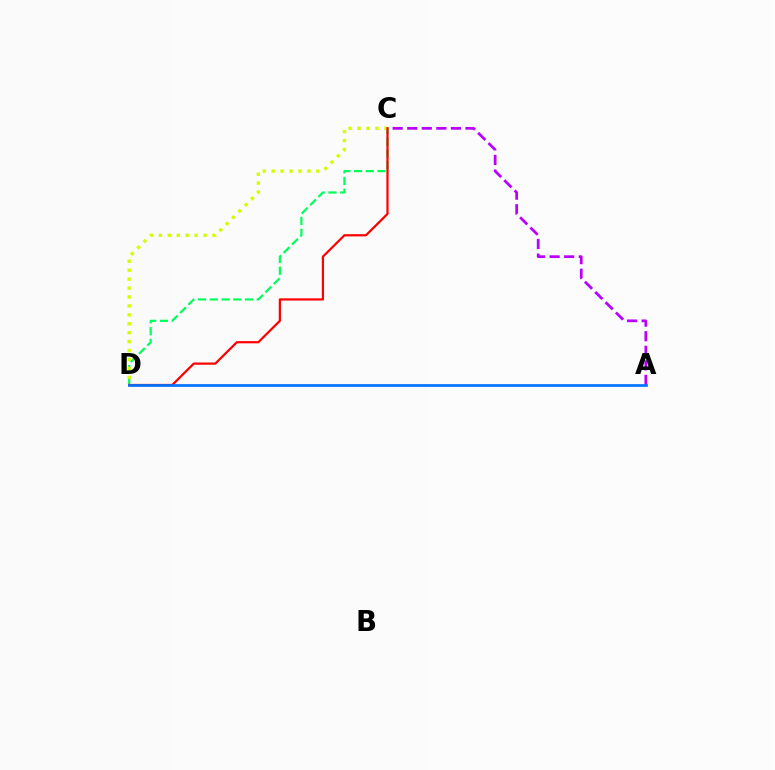{('A', 'C'): [{'color': '#b900ff', 'line_style': 'dashed', 'thickness': 1.98}], ('C', 'D'): [{'color': '#00ff5c', 'line_style': 'dashed', 'thickness': 1.6}, {'color': '#d1ff00', 'line_style': 'dotted', 'thickness': 2.43}, {'color': '#ff0000', 'line_style': 'solid', 'thickness': 1.6}], ('A', 'D'): [{'color': '#0074ff', 'line_style': 'solid', 'thickness': 1.94}]}